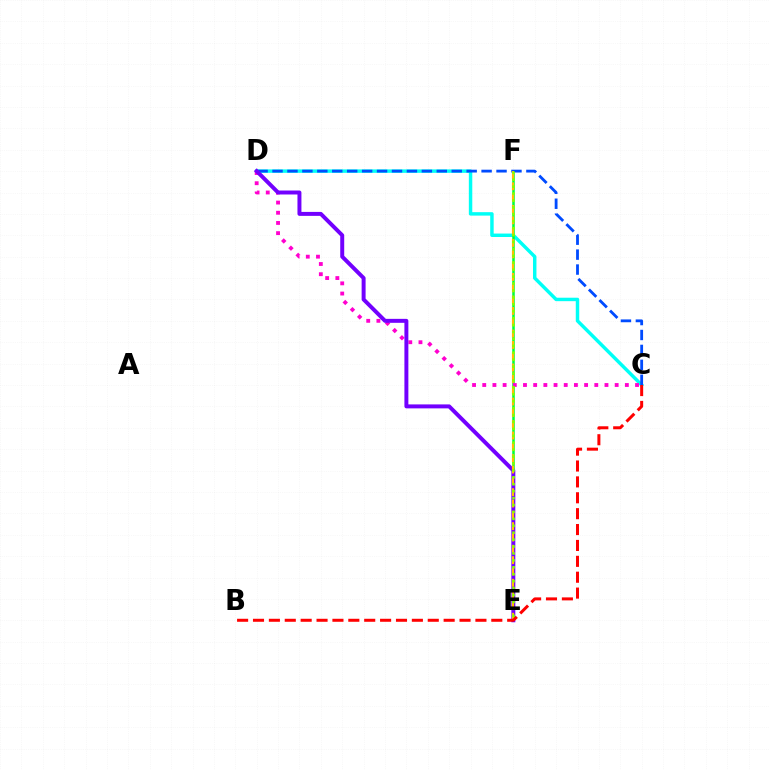{('C', 'D'): [{'color': '#00fff6', 'line_style': 'solid', 'thickness': 2.48}, {'color': '#ff00cf', 'line_style': 'dotted', 'thickness': 2.77}, {'color': '#004bff', 'line_style': 'dashed', 'thickness': 2.03}], ('E', 'F'): [{'color': '#00ff39', 'line_style': 'solid', 'thickness': 1.82}, {'color': '#ffbd00', 'line_style': 'dashed', 'thickness': 1.54}, {'color': '#84ff00', 'line_style': 'dotted', 'thickness': 1.88}], ('D', 'E'): [{'color': '#7200ff', 'line_style': 'solid', 'thickness': 2.86}], ('B', 'C'): [{'color': '#ff0000', 'line_style': 'dashed', 'thickness': 2.16}]}